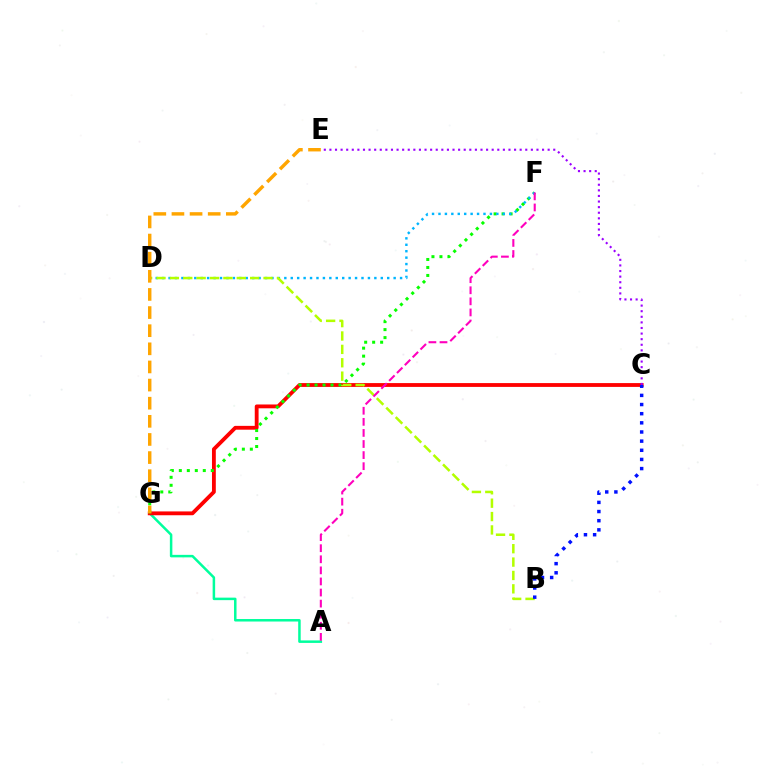{('A', 'G'): [{'color': '#00ff9d', 'line_style': 'solid', 'thickness': 1.8}], ('C', 'G'): [{'color': '#ff0000', 'line_style': 'solid', 'thickness': 2.75}], ('F', 'G'): [{'color': '#08ff00', 'line_style': 'dotted', 'thickness': 2.17}], ('D', 'F'): [{'color': '#00b5ff', 'line_style': 'dotted', 'thickness': 1.75}], ('B', 'D'): [{'color': '#b3ff00', 'line_style': 'dashed', 'thickness': 1.82}], ('E', 'G'): [{'color': '#ffa500', 'line_style': 'dashed', 'thickness': 2.46}], ('B', 'C'): [{'color': '#0010ff', 'line_style': 'dotted', 'thickness': 2.49}], ('A', 'F'): [{'color': '#ff00bd', 'line_style': 'dashed', 'thickness': 1.51}], ('C', 'E'): [{'color': '#9b00ff', 'line_style': 'dotted', 'thickness': 1.52}]}